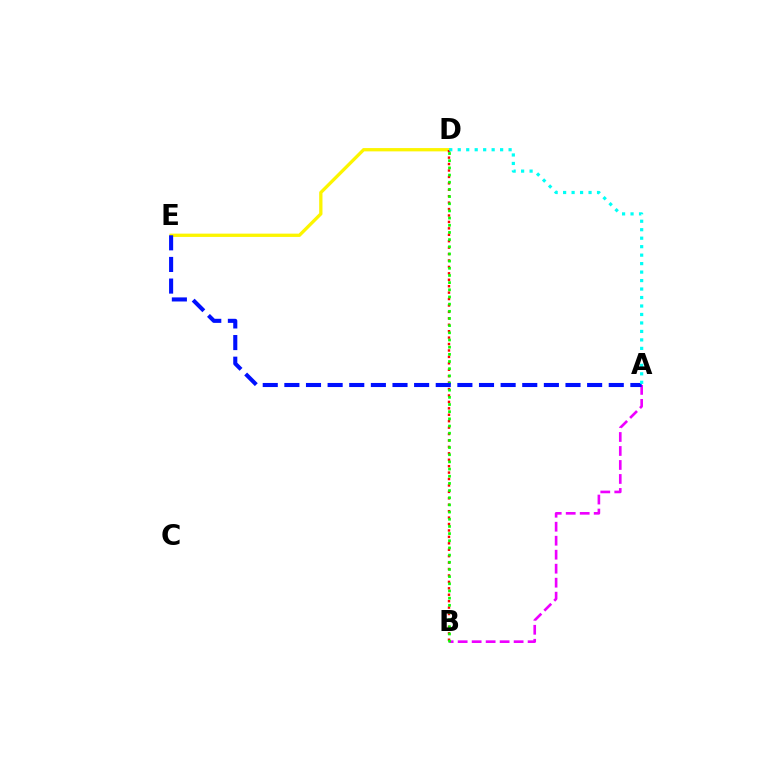{('D', 'E'): [{'color': '#fcf500', 'line_style': 'solid', 'thickness': 2.37}], ('A', 'B'): [{'color': '#ee00ff', 'line_style': 'dashed', 'thickness': 1.9}], ('B', 'D'): [{'color': '#ff0000', 'line_style': 'dotted', 'thickness': 1.75}, {'color': '#08ff00', 'line_style': 'dotted', 'thickness': 1.95}], ('A', 'E'): [{'color': '#0010ff', 'line_style': 'dashed', 'thickness': 2.94}], ('A', 'D'): [{'color': '#00fff6', 'line_style': 'dotted', 'thickness': 2.3}]}